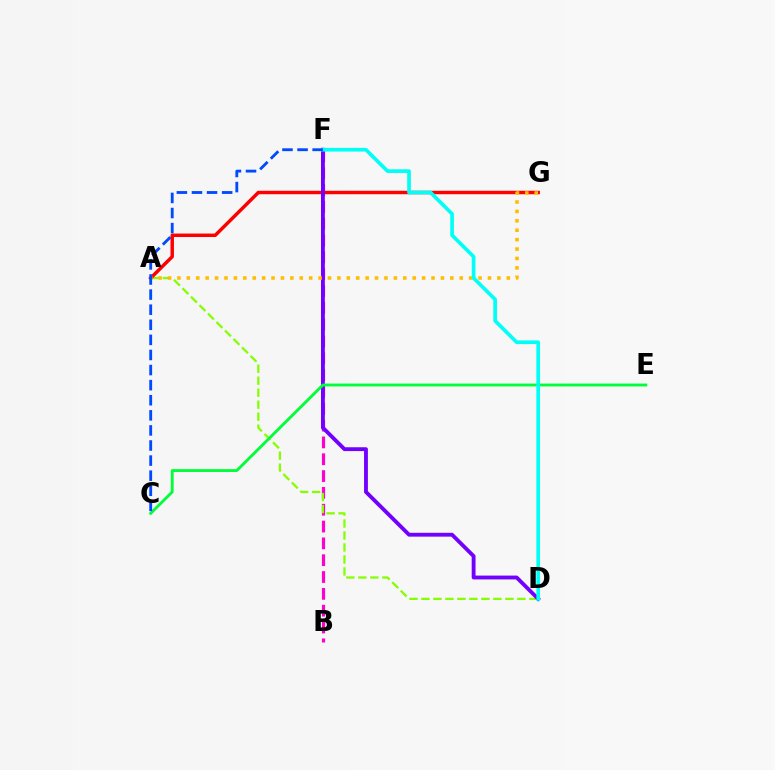{('B', 'F'): [{'color': '#ff00cf', 'line_style': 'dashed', 'thickness': 2.29}], ('A', 'D'): [{'color': '#84ff00', 'line_style': 'dashed', 'thickness': 1.63}], ('A', 'G'): [{'color': '#ff0000', 'line_style': 'solid', 'thickness': 2.49}, {'color': '#ffbd00', 'line_style': 'dotted', 'thickness': 2.56}], ('D', 'F'): [{'color': '#7200ff', 'line_style': 'solid', 'thickness': 2.77}, {'color': '#00fff6', 'line_style': 'solid', 'thickness': 2.64}], ('C', 'E'): [{'color': '#00ff39', 'line_style': 'solid', 'thickness': 2.06}], ('C', 'F'): [{'color': '#004bff', 'line_style': 'dashed', 'thickness': 2.05}]}